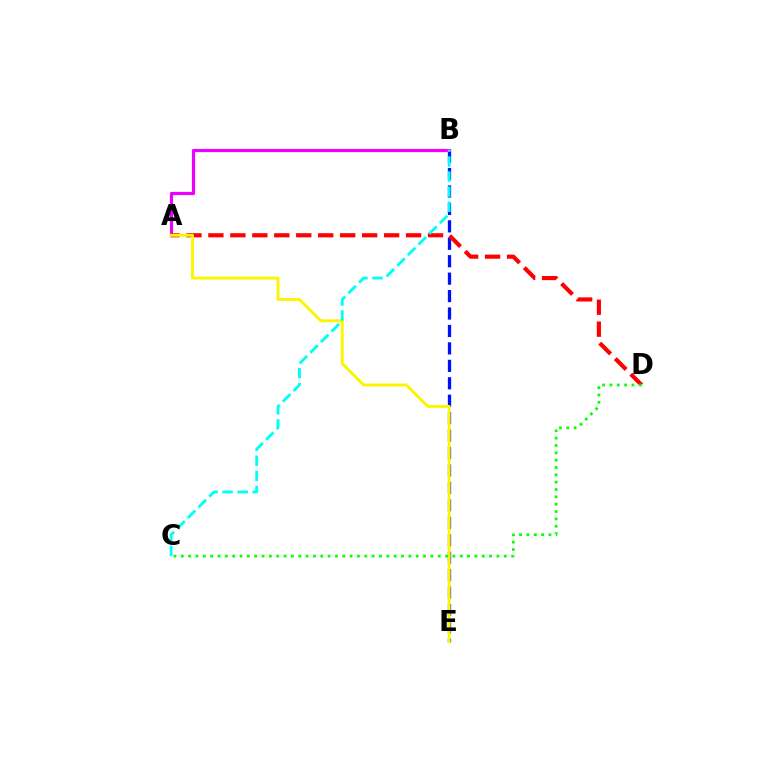{('B', 'E'): [{'color': '#0010ff', 'line_style': 'dashed', 'thickness': 2.37}], ('A', 'B'): [{'color': '#ee00ff', 'line_style': 'solid', 'thickness': 2.3}], ('A', 'D'): [{'color': '#ff0000', 'line_style': 'dashed', 'thickness': 2.98}], ('A', 'E'): [{'color': '#fcf500', 'line_style': 'solid', 'thickness': 2.09}], ('B', 'C'): [{'color': '#00fff6', 'line_style': 'dashed', 'thickness': 2.05}], ('C', 'D'): [{'color': '#08ff00', 'line_style': 'dotted', 'thickness': 1.99}]}